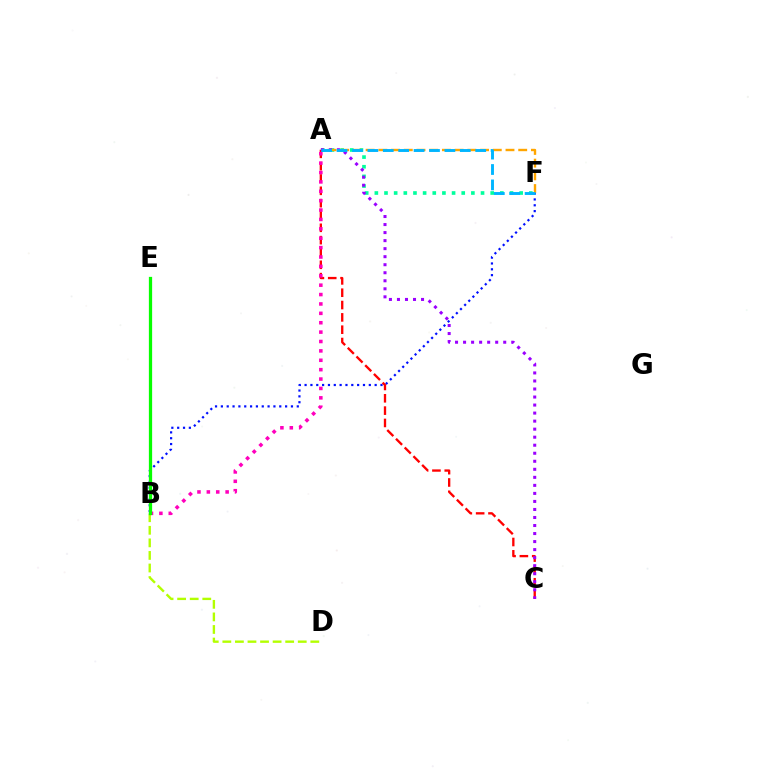{('B', 'D'): [{'color': '#b3ff00', 'line_style': 'dashed', 'thickness': 1.71}], ('B', 'F'): [{'color': '#0010ff', 'line_style': 'dotted', 'thickness': 1.59}], ('A', 'C'): [{'color': '#ff0000', 'line_style': 'dashed', 'thickness': 1.67}, {'color': '#9b00ff', 'line_style': 'dotted', 'thickness': 2.18}], ('A', 'F'): [{'color': '#00ff9d', 'line_style': 'dotted', 'thickness': 2.62}, {'color': '#ffa500', 'line_style': 'dashed', 'thickness': 1.73}, {'color': '#00b5ff', 'line_style': 'dashed', 'thickness': 2.09}], ('A', 'B'): [{'color': '#ff00bd', 'line_style': 'dotted', 'thickness': 2.55}], ('B', 'E'): [{'color': '#08ff00', 'line_style': 'solid', 'thickness': 2.35}]}